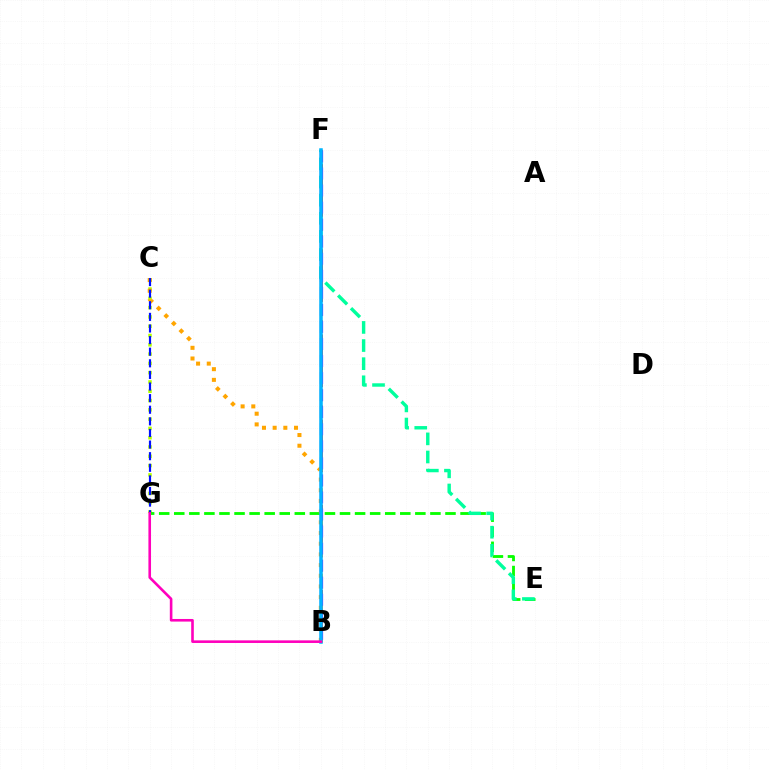{('C', 'G'): [{'color': '#b3ff00', 'line_style': 'dotted', 'thickness': 2.52}, {'color': '#0010ff', 'line_style': 'dashed', 'thickness': 1.58}], ('E', 'G'): [{'color': '#08ff00', 'line_style': 'dashed', 'thickness': 2.05}], ('E', 'F'): [{'color': '#00ff9d', 'line_style': 'dashed', 'thickness': 2.46}], ('B', 'F'): [{'color': '#ff0000', 'line_style': 'dashed', 'thickness': 1.93}, {'color': '#9b00ff', 'line_style': 'dashed', 'thickness': 2.32}, {'color': '#00b5ff', 'line_style': 'solid', 'thickness': 2.53}], ('B', 'C'): [{'color': '#ffa500', 'line_style': 'dotted', 'thickness': 2.9}], ('B', 'G'): [{'color': '#ff00bd', 'line_style': 'solid', 'thickness': 1.88}]}